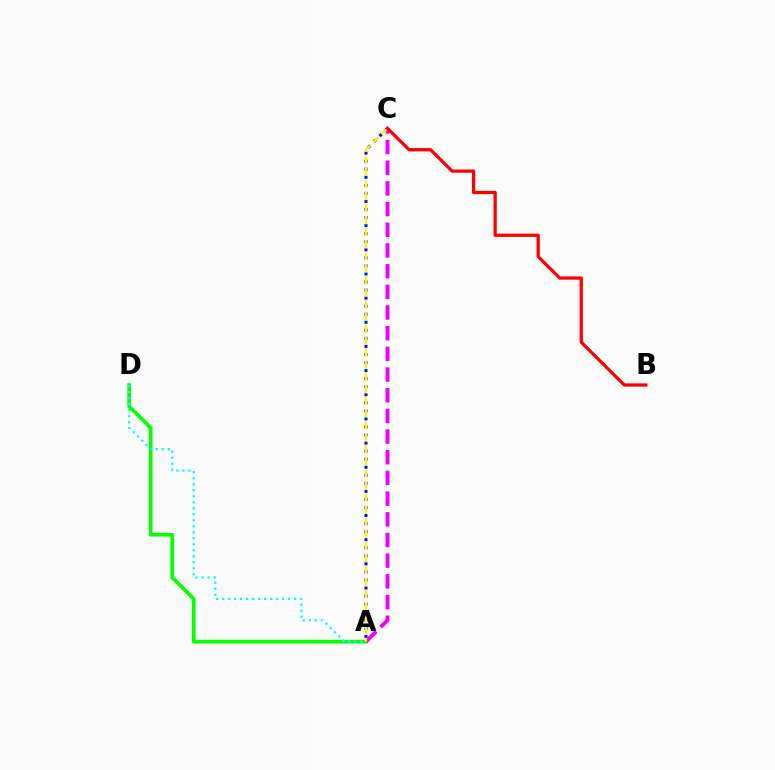{('A', 'D'): [{'color': '#08ff00', 'line_style': 'solid', 'thickness': 2.66}, {'color': '#00fff6', 'line_style': 'dotted', 'thickness': 1.63}], ('A', 'C'): [{'color': '#0010ff', 'line_style': 'dotted', 'thickness': 2.19}, {'color': '#ee00ff', 'line_style': 'dashed', 'thickness': 2.81}, {'color': '#fcf500', 'line_style': 'dashed', 'thickness': 1.64}], ('B', 'C'): [{'color': '#ff0000', 'line_style': 'solid', 'thickness': 2.34}]}